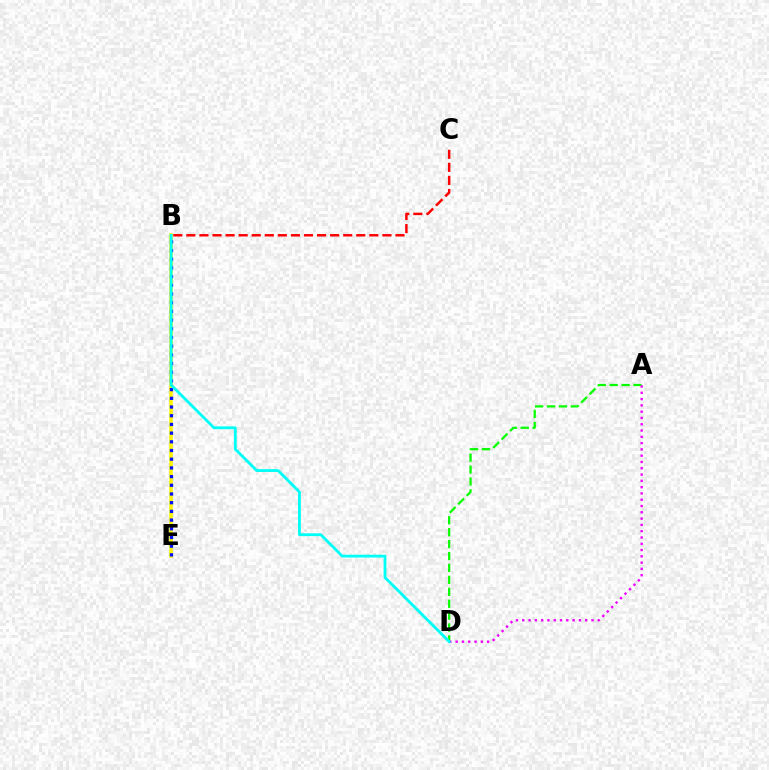{('B', 'E'): [{'color': '#fcf500', 'line_style': 'solid', 'thickness': 2.54}, {'color': '#0010ff', 'line_style': 'dotted', 'thickness': 2.36}], ('A', 'D'): [{'color': '#08ff00', 'line_style': 'dashed', 'thickness': 1.62}, {'color': '#ee00ff', 'line_style': 'dotted', 'thickness': 1.71}], ('B', 'D'): [{'color': '#00fff6', 'line_style': 'solid', 'thickness': 2.03}], ('B', 'C'): [{'color': '#ff0000', 'line_style': 'dashed', 'thickness': 1.78}]}